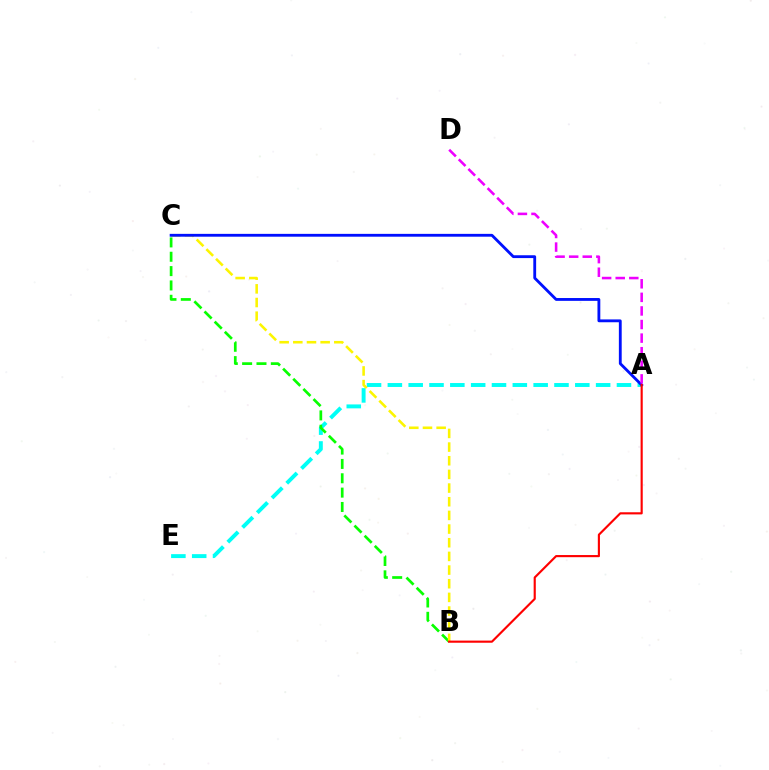{('A', 'E'): [{'color': '#00fff6', 'line_style': 'dashed', 'thickness': 2.83}], ('B', 'C'): [{'color': '#08ff00', 'line_style': 'dashed', 'thickness': 1.95}, {'color': '#fcf500', 'line_style': 'dashed', 'thickness': 1.86}], ('A', 'C'): [{'color': '#0010ff', 'line_style': 'solid', 'thickness': 2.04}], ('A', 'D'): [{'color': '#ee00ff', 'line_style': 'dashed', 'thickness': 1.85}], ('A', 'B'): [{'color': '#ff0000', 'line_style': 'solid', 'thickness': 1.55}]}